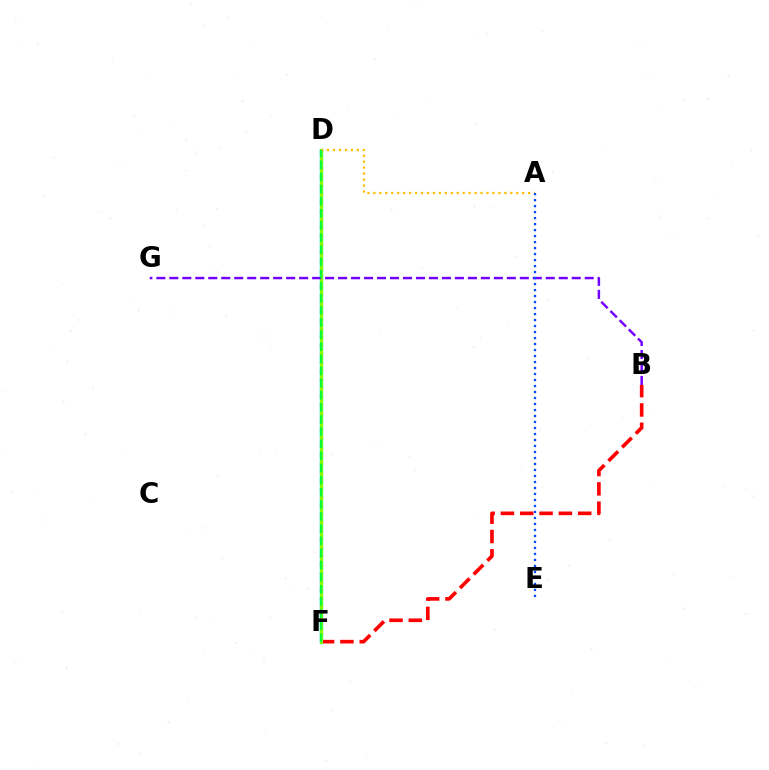{('D', 'F'): [{'color': '#00fff6', 'line_style': 'solid', 'thickness': 2.42}, {'color': '#ff00cf', 'line_style': 'dotted', 'thickness': 2.29}, {'color': '#84ff00', 'line_style': 'solid', 'thickness': 2.2}, {'color': '#00ff39', 'line_style': 'dashed', 'thickness': 1.65}], ('B', 'F'): [{'color': '#ff0000', 'line_style': 'dashed', 'thickness': 2.63}], ('A', 'D'): [{'color': '#ffbd00', 'line_style': 'dotted', 'thickness': 1.62}], ('B', 'G'): [{'color': '#7200ff', 'line_style': 'dashed', 'thickness': 1.76}], ('A', 'E'): [{'color': '#004bff', 'line_style': 'dotted', 'thickness': 1.63}]}